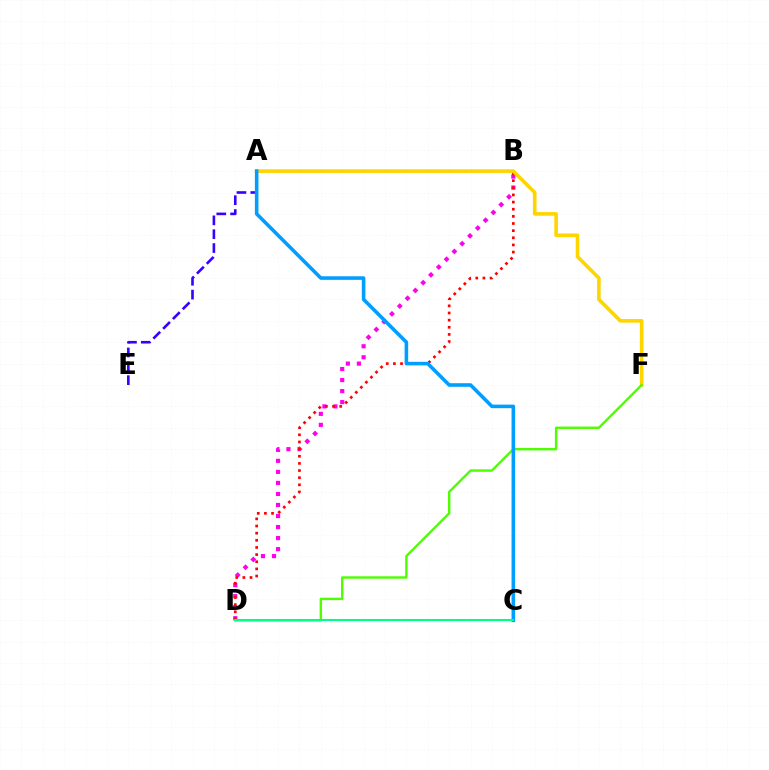{('B', 'D'): [{'color': '#ff00ed', 'line_style': 'dotted', 'thickness': 3.0}, {'color': '#ff0000', 'line_style': 'dotted', 'thickness': 1.94}], ('A', 'E'): [{'color': '#3700ff', 'line_style': 'dashed', 'thickness': 1.88}], ('A', 'F'): [{'color': '#ffd500', 'line_style': 'solid', 'thickness': 2.59}], ('D', 'F'): [{'color': '#4fff00', 'line_style': 'solid', 'thickness': 1.74}], ('A', 'C'): [{'color': '#009eff', 'line_style': 'solid', 'thickness': 2.58}], ('C', 'D'): [{'color': '#00ff86', 'line_style': 'solid', 'thickness': 1.51}]}